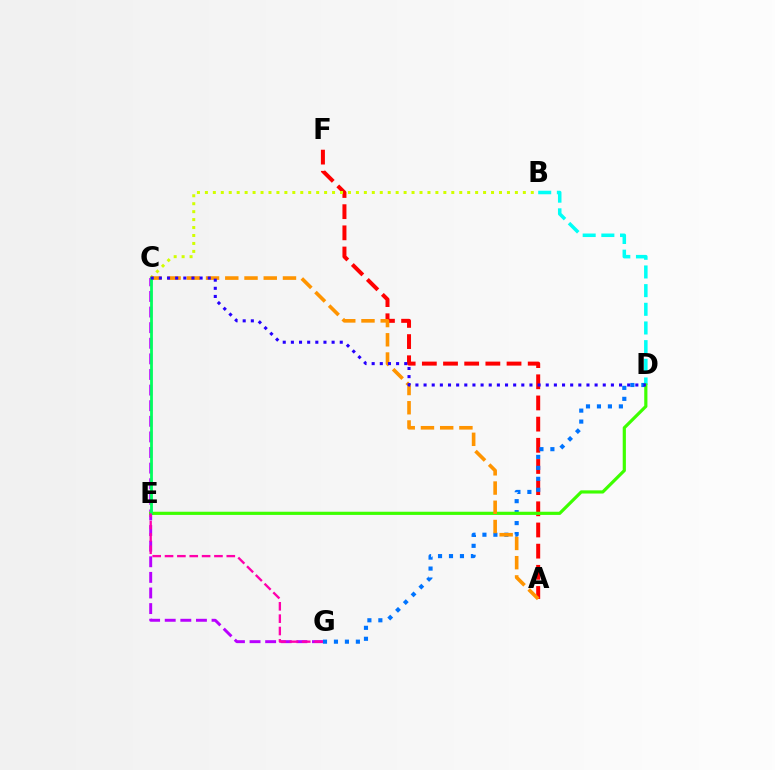{('A', 'F'): [{'color': '#ff0000', 'line_style': 'dashed', 'thickness': 2.88}], ('B', 'D'): [{'color': '#00fff6', 'line_style': 'dashed', 'thickness': 2.54}], ('C', 'G'): [{'color': '#b900ff', 'line_style': 'dashed', 'thickness': 2.12}], ('D', 'G'): [{'color': '#0074ff', 'line_style': 'dotted', 'thickness': 2.98}], ('B', 'C'): [{'color': '#d1ff00', 'line_style': 'dotted', 'thickness': 2.16}], ('D', 'E'): [{'color': '#3dff00', 'line_style': 'solid', 'thickness': 2.29}], ('A', 'C'): [{'color': '#ff9400', 'line_style': 'dashed', 'thickness': 2.61}], ('C', 'E'): [{'color': '#00ff5c', 'line_style': 'solid', 'thickness': 2.01}], ('C', 'D'): [{'color': '#2500ff', 'line_style': 'dotted', 'thickness': 2.21}], ('E', 'G'): [{'color': '#ff00ac', 'line_style': 'dashed', 'thickness': 1.68}]}